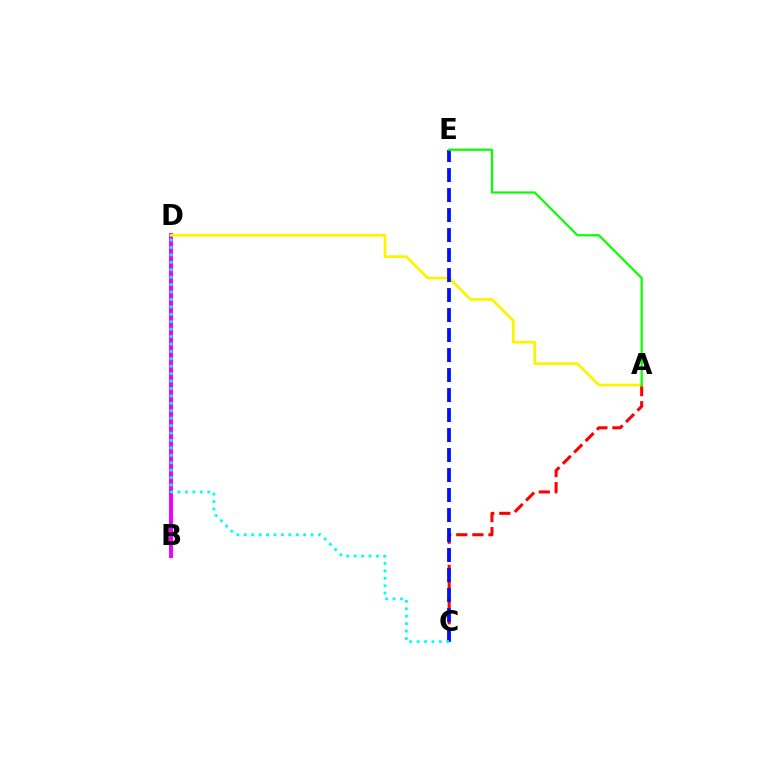{('B', 'D'): [{'color': '#ee00ff', 'line_style': 'solid', 'thickness': 2.84}], ('A', 'C'): [{'color': '#ff0000', 'line_style': 'dashed', 'thickness': 2.19}], ('A', 'D'): [{'color': '#fcf500', 'line_style': 'solid', 'thickness': 1.99}], ('C', 'E'): [{'color': '#0010ff', 'line_style': 'dashed', 'thickness': 2.72}], ('C', 'D'): [{'color': '#00fff6', 'line_style': 'dotted', 'thickness': 2.02}], ('A', 'E'): [{'color': '#08ff00', 'line_style': 'solid', 'thickness': 1.59}]}